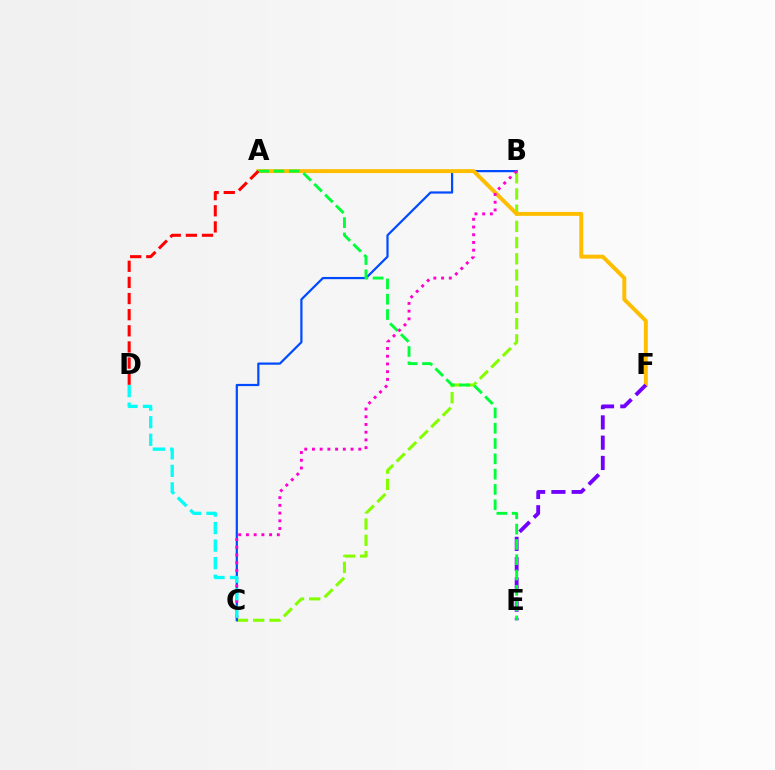{('B', 'C'): [{'color': '#84ff00', 'line_style': 'dashed', 'thickness': 2.2}, {'color': '#004bff', 'line_style': 'solid', 'thickness': 1.6}, {'color': '#ff00cf', 'line_style': 'dotted', 'thickness': 2.1}], ('A', 'F'): [{'color': '#ffbd00', 'line_style': 'solid', 'thickness': 2.83}], ('E', 'F'): [{'color': '#7200ff', 'line_style': 'dashed', 'thickness': 2.75}], ('A', 'E'): [{'color': '#00ff39', 'line_style': 'dashed', 'thickness': 2.08}], ('A', 'D'): [{'color': '#ff0000', 'line_style': 'dashed', 'thickness': 2.19}], ('C', 'D'): [{'color': '#00fff6', 'line_style': 'dashed', 'thickness': 2.38}]}